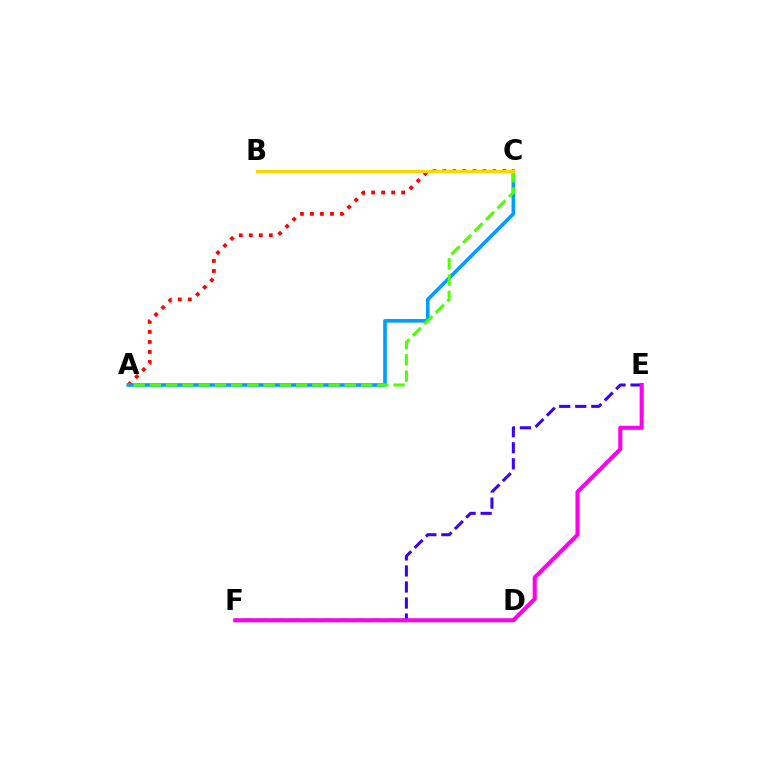{('A', 'C'): [{'color': '#ff0000', 'line_style': 'dotted', 'thickness': 2.72}, {'color': '#009eff', 'line_style': 'solid', 'thickness': 2.61}, {'color': '#4fff00', 'line_style': 'dashed', 'thickness': 2.21}], ('D', 'F'): [{'color': '#00ff86', 'line_style': 'solid', 'thickness': 2.4}], ('E', 'F'): [{'color': '#3700ff', 'line_style': 'dashed', 'thickness': 2.18}, {'color': '#ff00ed', 'line_style': 'solid', 'thickness': 2.93}], ('B', 'C'): [{'color': '#ffd500', 'line_style': 'solid', 'thickness': 2.25}]}